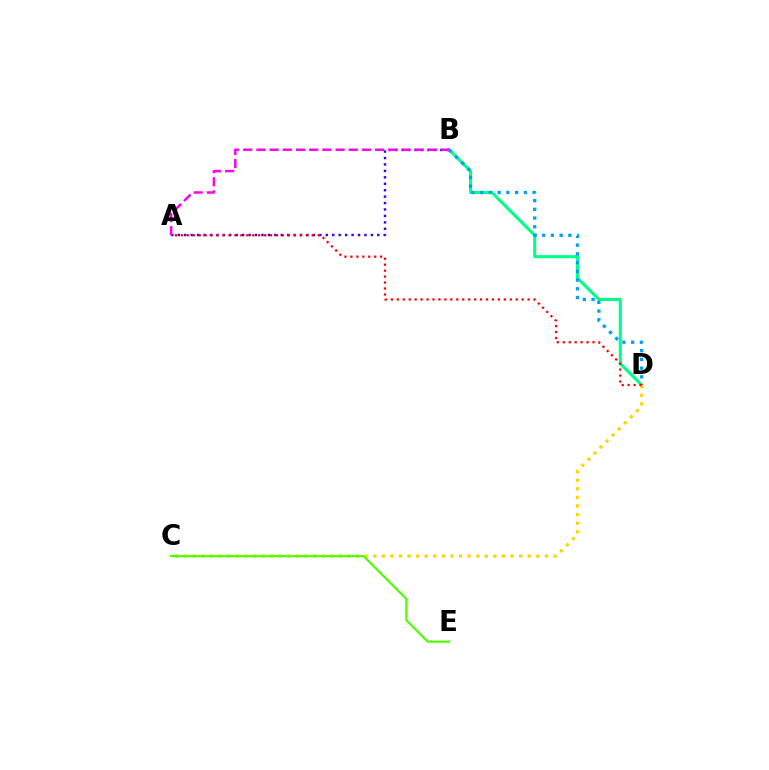{('B', 'D'): [{'color': '#00ff86', 'line_style': 'solid', 'thickness': 2.23}, {'color': '#009eff', 'line_style': 'dotted', 'thickness': 2.37}], ('C', 'D'): [{'color': '#ffd500', 'line_style': 'dotted', 'thickness': 2.33}], ('C', 'E'): [{'color': '#4fff00', 'line_style': 'solid', 'thickness': 1.59}], ('A', 'B'): [{'color': '#3700ff', 'line_style': 'dotted', 'thickness': 1.75}, {'color': '#ff00ed', 'line_style': 'dashed', 'thickness': 1.79}], ('A', 'D'): [{'color': '#ff0000', 'line_style': 'dotted', 'thickness': 1.62}]}